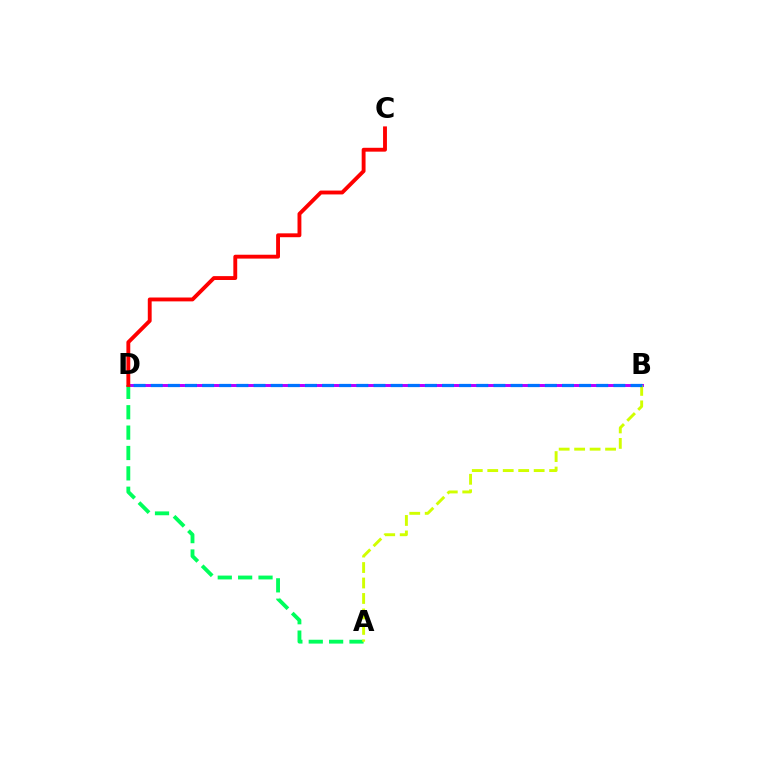{('B', 'D'): [{'color': '#b900ff', 'line_style': 'solid', 'thickness': 2.14}, {'color': '#0074ff', 'line_style': 'dashed', 'thickness': 2.33}], ('A', 'D'): [{'color': '#00ff5c', 'line_style': 'dashed', 'thickness': 2.77}], ('C', 'D'): [{'color': '#ff0000', 'line_style': 'solid', 'thickness': 2.79}], ('A', 'B'): [{'color': '#d1ff00', 'line_style': 'dashed', 'thickness': 2.1}]}